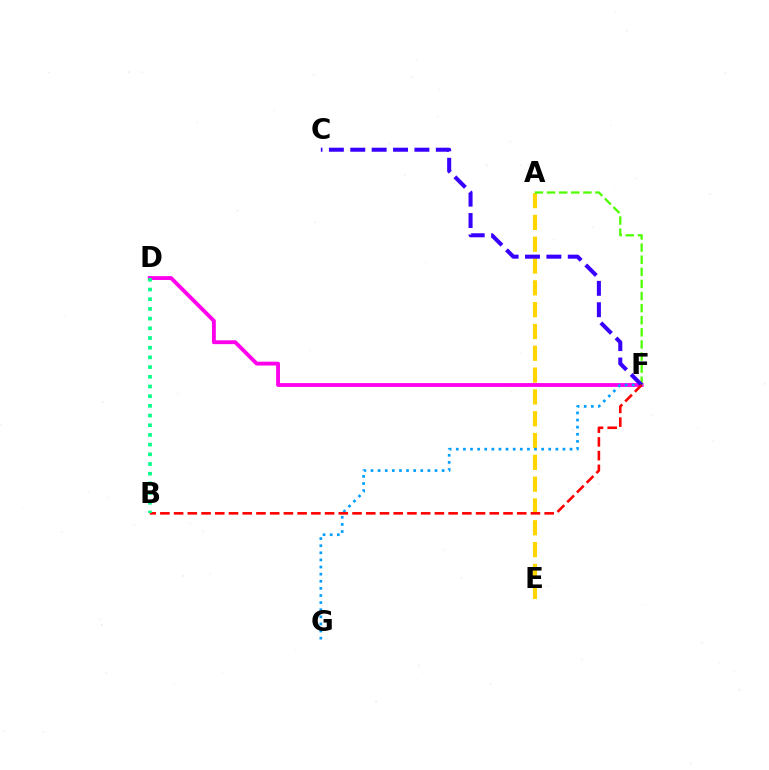{('D', 'F'): [{'color': '#ff00ed', 'line_style': 'solid', 'thickness': 2.77}], ('A', 'E'): [{'color': '#ffd500', 'line_style': 'dashed', 'thickness': 2.96}], ('F', 'G'): [{'color': '#009eff', 'line_style': 'dotted', 'thickness': 1.93}], ('A', 'F'): [{'color': '#4fff00', 'line_style': 'dashed', 'thickness': 1.64}], ('C', 'F'): [{'color': '#3700ff', 'line_style': 'dashed', 'thickness': 2.91}], ('B', 'F'): [{'color': '#ff0000', 'line_style': 'dashed', 'thickness': 1.86}], ('B', 'D'): [{'color': '#00ff86', 'line_style': 'dotted', 'thickness': 2.63}]}